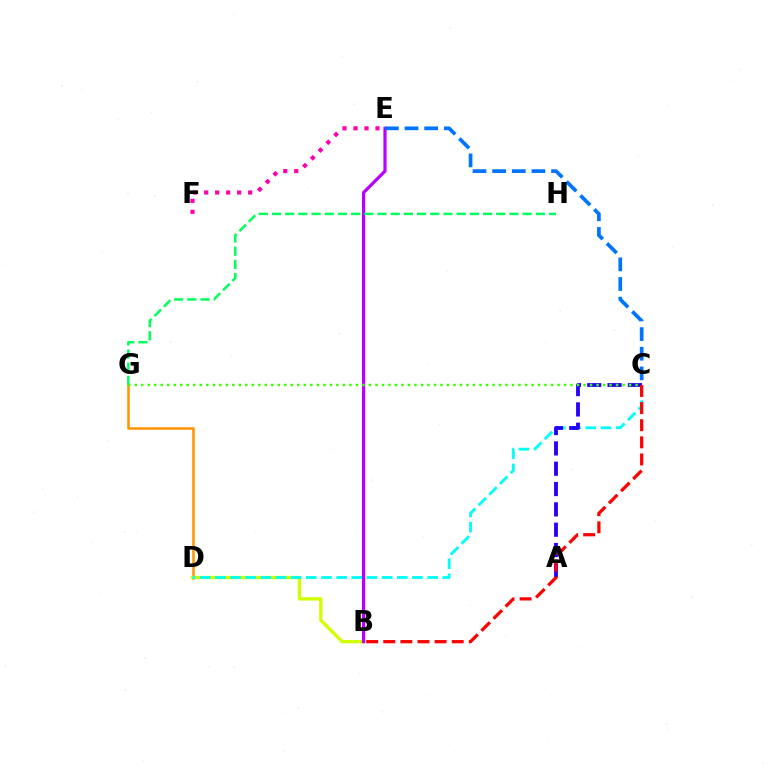{('D', 'G'): [{'color': '#ff9400', 'line_style': 'solid', 'thickness': 1.84}], ('B', 'D'): [{'color': '#d1ff00', 'line_style': 'solid', 'thickness': 2.4}], ('C', 'D'): [{'color': '#00fff6', 'line_style': 'dashed', 'thickness': 2.06}], ('E', 'F'): [{'color': '#ff00ac', 'line_style': 'dotted', 'thickness': 2.99}], ('A', 'C'): [{'color': '#2500ff', 'line_style': 'dashed', 'thickness': 2.76}], ('B', 'E'): [{'color': '#b900ff', 'line_style': 'solid', 'thickness': 2.3}], ('G', 'H'): [{'color': '#00ff5c', 'line_style': 'dashed', 'thickness': 1.79}], ('C', 'G'): [{'color': '#3dff00', 'line_style': 'dotted', 'thickness': 1.77}], ('C', 'E'): [{'color': '#0074ff', 'line_style': 'dashed', 'thickness': 2.67}], ('B', 'C'): [{'color': '#ff0000', 'line_style': 'dashed', 'thickness': 2.33}]}